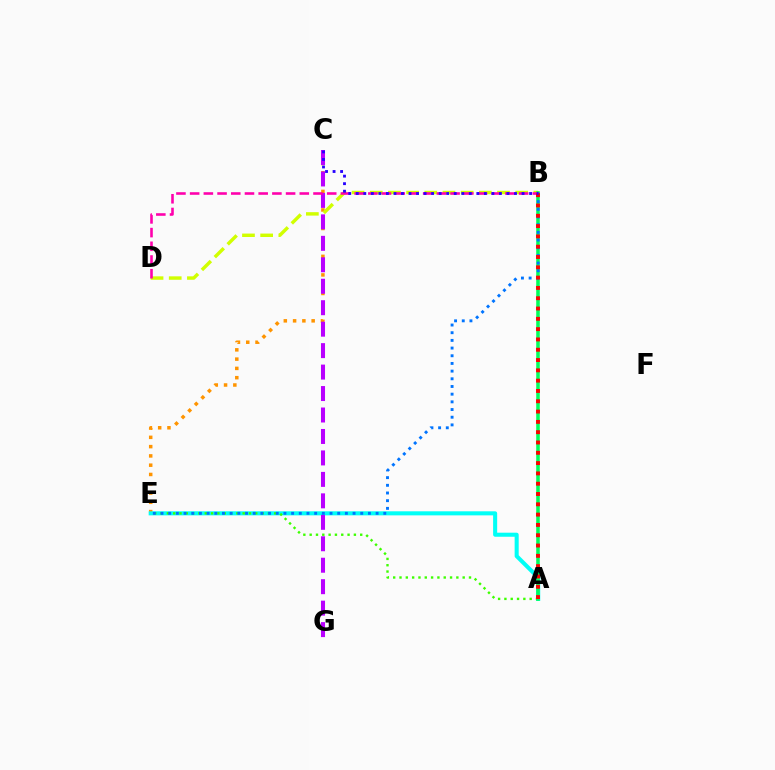{('C', 'E'): [{'color': '#ff9400', 'line_style': 'dotted', 'thickness': 2.52}], ('A', 'E'): [{'color': '#00fff6', 'line_style': 'solid', 'thickness': 2.92}, {'color': '#3dff00', 'line_style': 'dotted', 'thickness': 1.72}], ('B', 'D'): [{'color': '#d1ff00', 'line_style': 'dashed', 'thickness': 2.47}, {'color': '#ff00ac', 'line_style': 'dashed', 'thickness': 1.86}], ('C', 'G'): [{'color': '#b900ff', 'line_style': 'dashed', 'thickness': 2.92}], ('A', 'B'): [{'color': '#00ff5c', 'line_style': 'solid', 'thickness': 2.56}, {'color': '#ff0000', 'line_style': 'dotted', 'thickness': 2.8}], ('B', 'E'): [{'color': '#0074ff', 'line_style': 'dotted', 'thickness': 2.09}], ('B', 'C'): [{'color': '#2500ff', 'line_style': 'dotted', 'thickness': 2.05}]}